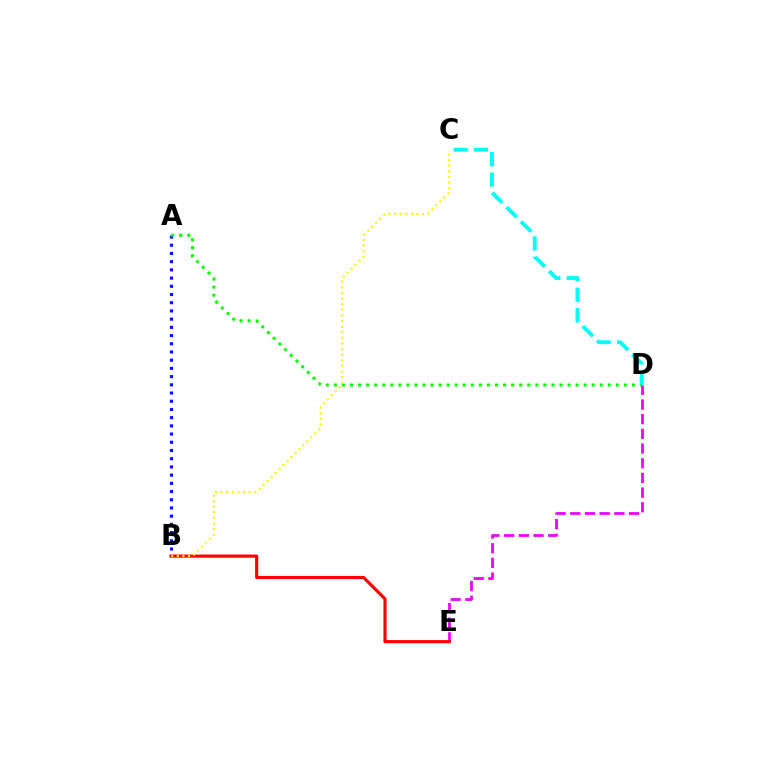{('A', 'B'): [{'color': '#0010ff', 'line_style': 'dotted', 'thickness': 2.23}], ('A', 'D'): [{'color': '#08ff00', 'line_style': 'dotted', 'thickness': 2.19}], ('D', 'E'): [{'color': '#ee00ff', 'line_style': 'dashed', 'thickness': 2.0}], ('C', 'D'): [{'color': '#00fff6', 'line_style': 'dashed', 'thickness': 2.77}], ('B', 'E'): [{'color': '#ff0000', 'line_style': 'solid', 'thickness': 2.25}], ('B', 'C'): [{'color': '#fcf500', 'line_style': 'dotted', 'thickness': 1.53}]}